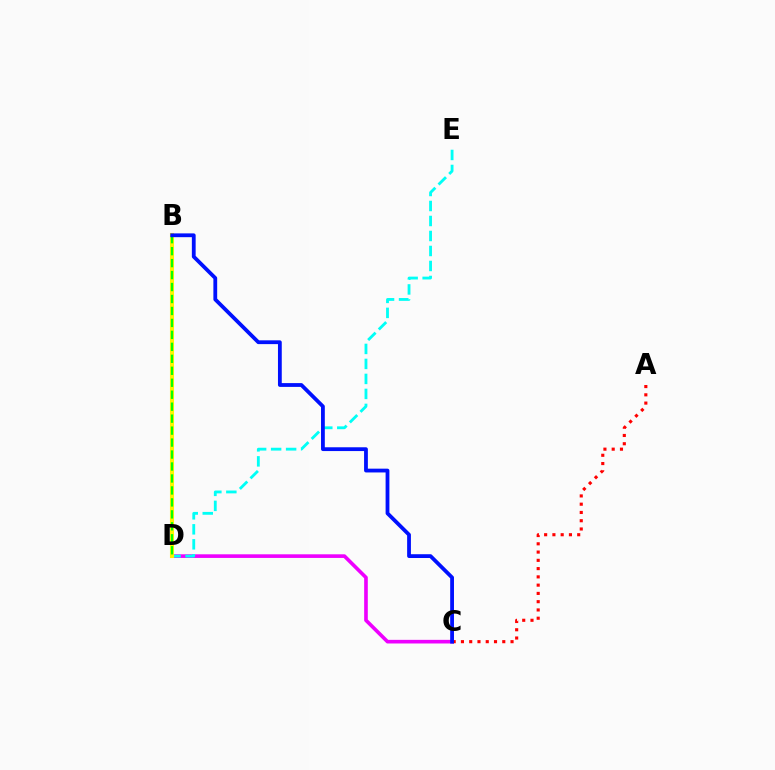{('C', 'D'): [{'color': '#ee00ff', 'line_style': 'solid', 'thickness': 2.62}], ('A', 'C'): [{'color': '#ff0000', 'line_style': 'dotted', 'thickness': 2.25}], ('D', 'E'): [{'color': '#00fff6', 'line_style': 'dashed', 'thickness': 2.04}], ('B', 'D'): [{'color': '#fcf500', 'line_style': 'solid', 'thickness': 2.94}, {'color': '#08ff00', 'line_style': 'dashed', 'thickness': 1.63}], ('B', 'C'): [{'color': '#0010ff', 'line_style': 'solid', 'thickness': 2.73}]}